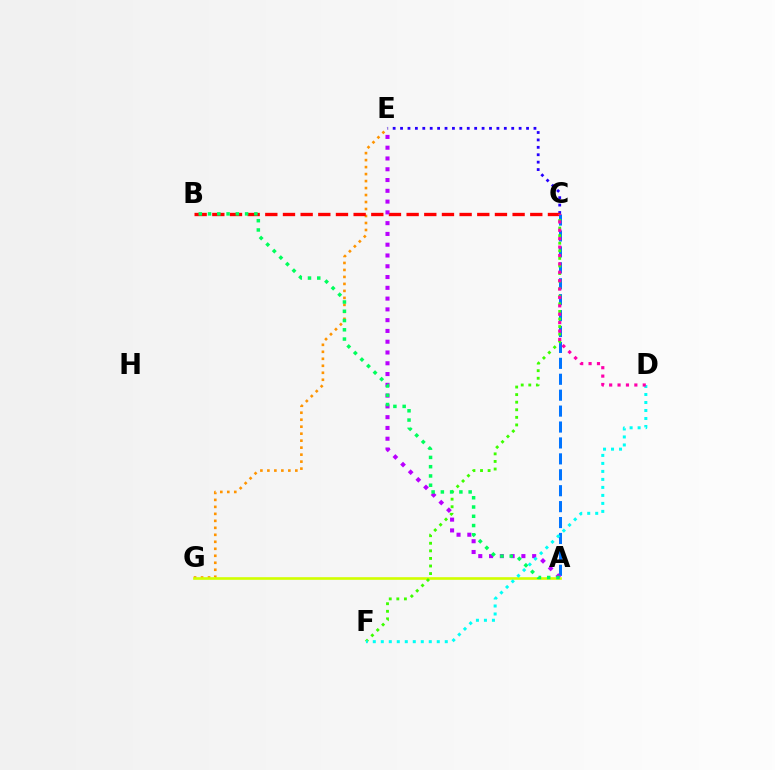{('C', 'E'): [{'color': '#2500ff', 'line_style': 'dotted', 'thickness': 2.01}], ('E', 'G'): [{'color': '#ff9400', 'line_style': 'dotted', 'thickness': 1.9}], ('B', 'C'): [{'color': '#ff0000', 'line_style': 'dashed', 'thickness': 2.4}], ('A', 'G'): [{'color': '#d1ff00', 'line_style': 'solid', 'thickness': 1.9}], ('A', 'C'): [{'color': '#0074ff', 'line_style': 'dashed', 'thickness': 2.16}], ('A', 'E'): [{'color': '#b900ff', 'line_style': 'dotted', 'thickness': 2.93}], ('C', 'F'): [{'color': '#3dff00', 'line_style': 'dotted', 'thickness': 2.06}], ('A', 'B'): [{'color': '#00ff5c', 'line_style': 'dotted', 'thickness': 2.52}], ('D', 'F'): [{'color': '#00fff6', 'line_style': 'dotted', 'thickness': 2.17}], ('C', 'D'): [{'color': '#ff00ac', 'line_style': 'dotted', 'thickness': 2.28}]}